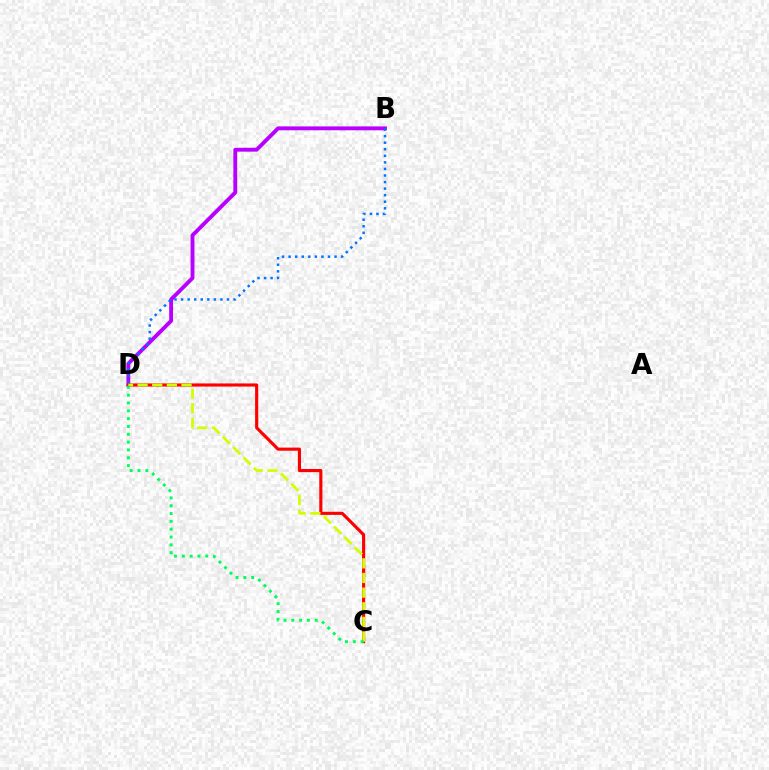{('B', 'D'): [{'color': '#b900ff', 'line_style': 'solid', 'thickness': 2.79}, {'color': '#0074ff', 'line_style': 'dotted', 'thickness': 1.78}], ('C', 'D'): [{'color': '#ff0000', 'line_style': 'solid', 'thickness': 2.25}, {'color': '#d1ff00', 'line_style': 'dashed', 'thickness': 1.99}, {'color': '#00ff5c', 'line_style': 'dotted', 'thickness': 2.12}]}